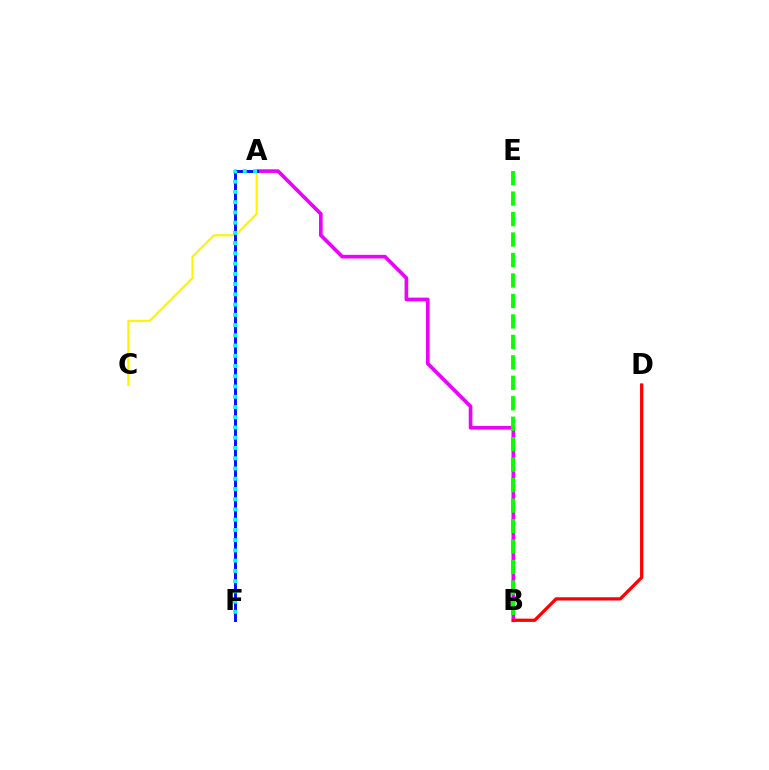{('A', 'C'): [{'color': '#fcf500', 'line_style': 'solid', 'thickness': 1.55}], ('A', 'B'): [{'color': '#ee00ff', 'line_style': 'solid', 'thickness': 2.63}], ('B', 'D'): [{'color': '#ff0000', 'line_style': 'solid', 'thickness': 2.34}], ('A', 'F'): [{'color': '#0010ff', 'line_style': 'solid', 'thickness': 2.11}, {'color': '#00fff6', 'line_style': 'dotted', 'thickness': 2.78}], ('B', 'E'): [{'color': '#08ff00', 'line_style': 'dashed', 'thickness': 2.78}]}